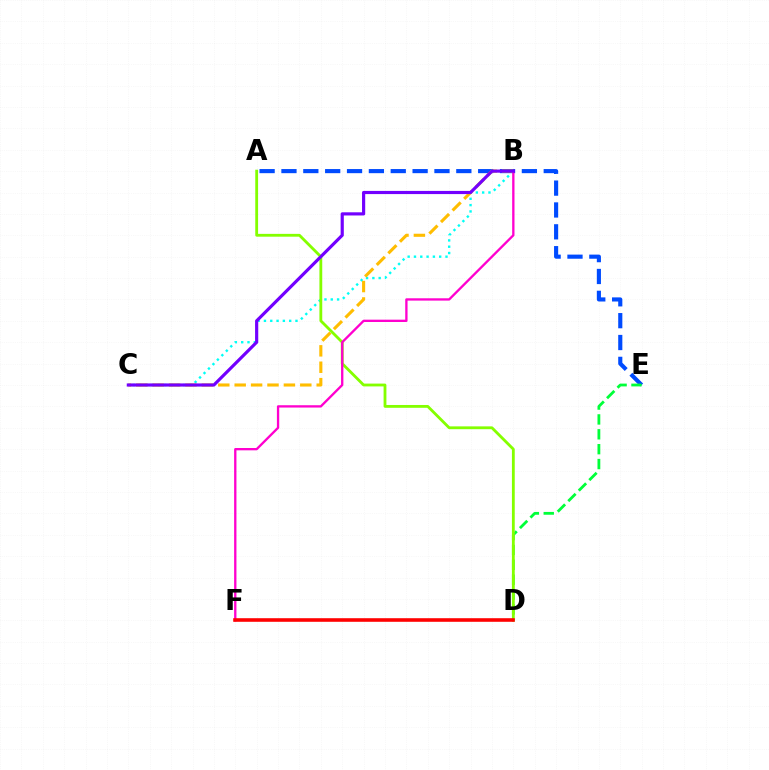{('A', 'E'): [{'color': '#004bff', 'line_style': 'dashed', 'thickness': 2.97}], ('B', 'C'): [{'color': '#00fff6', 'line_style': 'dotted', 'thickness': 1.71}, {'color': '#ffbd00', 'line_style': 'dashed', 'thickness': 2.23}, {'color': '#7200ff', 'line_style': 'solid', 'thickness': 2.28}], ('D', 'E'): [{'color': '#00ff39', 'line_style': 'dashed', 'thickness': 2.02}], ('A', 'D'): [{'color': '#84ff00', 'line_style': 'solid', 'thickness': 2.03}], ('B', 'F'): [{'color': '#ff00cf', 'line_style': 'solid', 'thickness': 1.67}], ('D', 'F'): [{'color': '#ff0000', 'line_style': 'solid', 'thickness': 2.58}]}